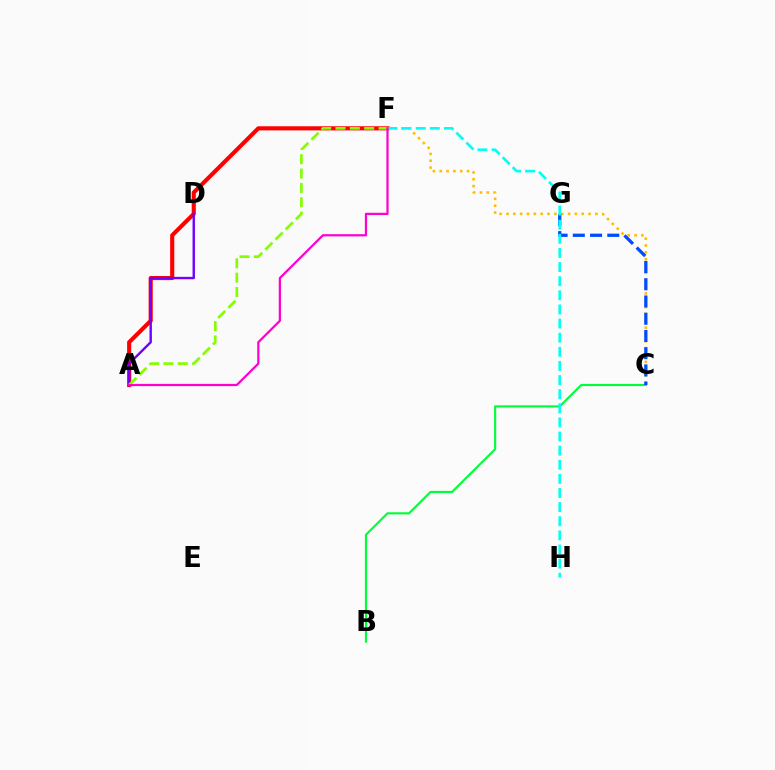{('A', 'F'): [{'color': '#ff0000', 'line_style': 'solid', 'thickness': 2.97}, {'color': '#84ff00', 'line_style': 'dashed', 'thickness': 1.95}, {'color': '#ff00cf', 'line_style': 'solid', 'thickness': 1.6}], ('C', 'F'): [{'color': '#ffbd00', 'line_style': 'dotted', 'thickness': 1.86}], ('B', 'C'): [{'color': '#00ff39', 'line_style': 'solid', 'thickness': 1.54}], ('C', 'G'): [{'color': '#004bff', 'line_style': 'dashed', 'thickness': 2.34}], ('A', 'D'): [{'color': '#7200ff', 'line_style': 'solid', 'thickness': 1.73}], ('F', 'H'): [{'color': '#00fff6', 'line_style': 'dashed', 'thickness': 1.92}]}